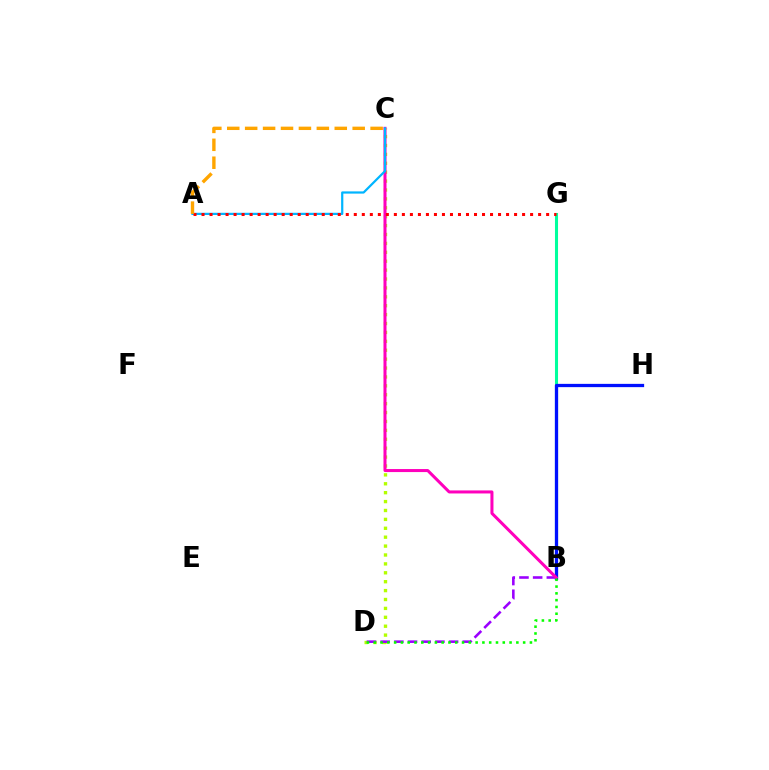{('B', 'G'): [{'color': '#00ff9d', 'line_style': 'solid', 'thickness': 2.21}], ('C', 'D'): [{'color': '#b3ff00', 'line_style': 'dotted', 'thickness': 2.42}], ('B', 'H'): [{'color': '#0010ff', 'line_style': 'solid', 'thickness': 2.35}], ('B', 'D'): [{'color': '#9b00ff', 'line_style': 'dashed', 'thickness': 1.86}, {'color': '#08ff00', 'line_style': 'dotted', 'thickness': 1.84}], ('B', 'C'): [{'color': '#ff00bd', 'line_style': 'solid', 'thickness': 2.18}], ('A', 'C'): [{'color': '#00b5ff', 'line_style': 'solid', 'thickness': 1.6}, {'color': '#ffa500', 'line_style': 'dashed', 'thickness': 2.43}], ('A', 'G'): [{'color': '#ff0000', 'line_style': 'dotted', 'thickness': 2.18}]}